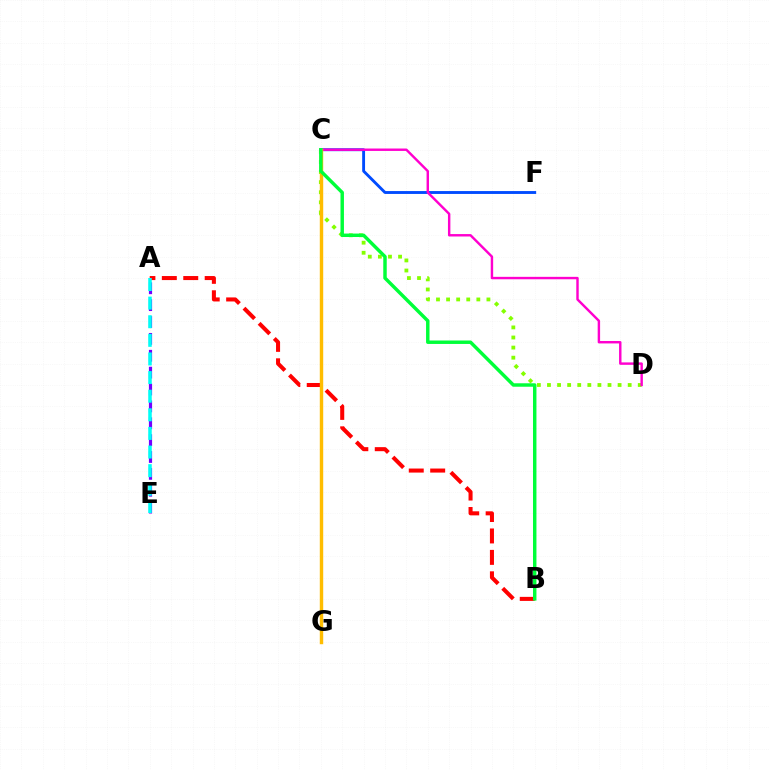{('A', 'B'): [{'color': '#ff0000', 'line_style': 'dashed', 'thickness': 2.91}], ('C', 'D'): [{'color': '#84ff00', 'line_style': 'dotted', 'thickness': 2.74}, {'color': '#ff00cf', 'line_style': 'solid', 'thickness': 1.75}], ('C', 'F'): [{'color': '#004bff', 'line_style': 'solid', 'thickness': 2.07}], ('A', 'E'): [{'color': '#7200ff', 'line_style': 'dashed', 'thickness': 2.29}, {'color': '#00fff6', 'line_style': 'dashed', 'thickness': 2.53}], ('C', 'G'): [{'color': '#ffbd00', 'line_style': 'solid', 'thickness': 2.46}], ('B', 'C'): [{'color': '#00ff39', 'line_style': 'solid', 'thickness': 2.48}]}